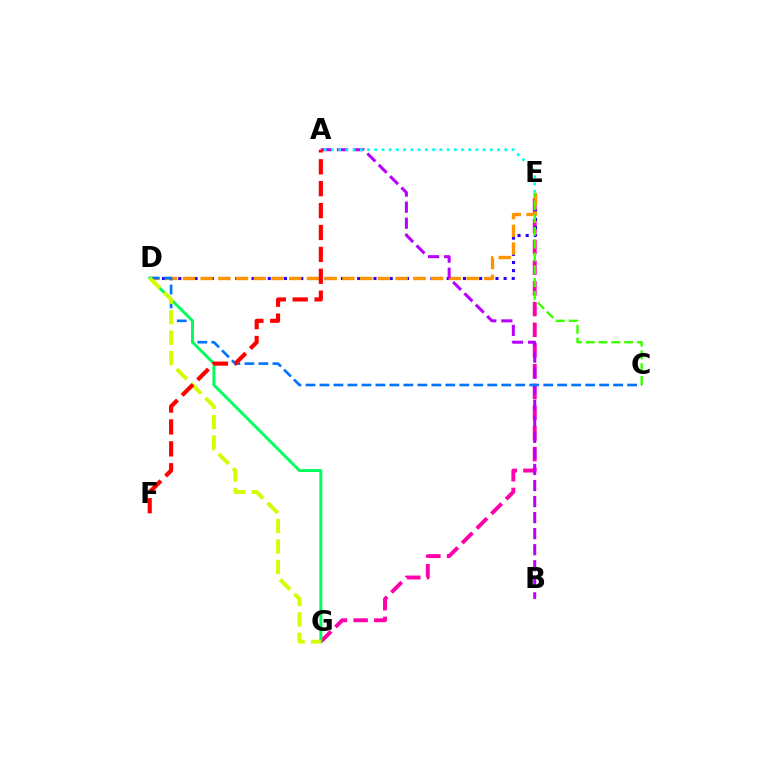{('E', 'G'): [{'color': '#ff00ac', 'line_style': 'dashed', 'thickness': 2.81}], ('D', 'E'): [{'color': '#2500ff', 'line_style': 'dotted', 'thickness': 2.21}, {'color': '#ff9400', 'line_style': 'dashed', 'thickness': 2.41}], ('C', 'E'): [{'color': '#3dff00', 'line_style': 'dashed', 'thickness': 1.74}], ('A', 'B'): [{'color': '#b900ff', 'line_style': 'dashed', 'thickness': 2.18}], ('C', 'D'): [{'color': '#0074ff', 'line_style': 'dashed', 'thickness': 1.9}], ('A', 'E'): [{'color': '#00fff6', 'line_style': 'dotted', 'thickness': 1.96}], ('D', 'G'): [{'color': '#00ff5c', 'line_style': 'solid', 'thickness': 2.1}, {'color': '#d1ff00', 'line_style': 'dashed', 'thickness': 2.78}], ('A', 'F'): [{'color': '#ff0000', 'line_style': 'dashed', 'thickness': 2.98}]}